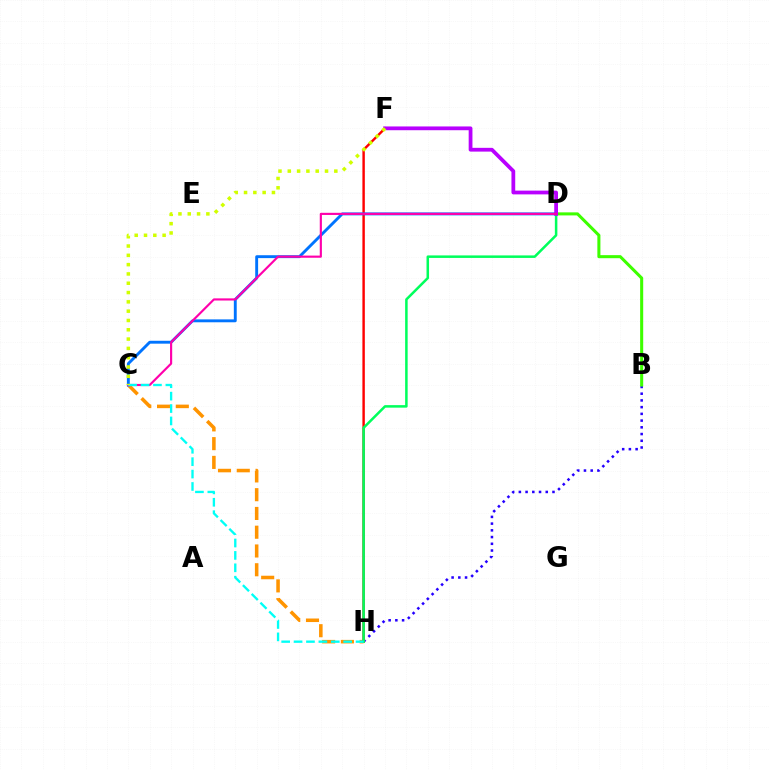{('B', 'H'): [{'color': '#2500ff', 'line_style': 'dotted', 'thickness': 1.83}], ('C', 'H'): [{'color': '#ff9400', 'line_style': 'dashed', 'thickness': 2.55}, {'color': '#00fff6', 'line_style': 'dashed', 'thickness': 1.68}], ('F', 'H'): [{'color': '#ff0000', 'line_style': 'solid', 'thickness': 1.75}], ('C', 'D'): [{'color': '#0074ff', 'line_style': 'solid', 'thickness': 2.08}, {'color': '#ff00ac', 'line_style': 'solid', 'thickness': 1.55}], ('B', 'D'): [{'color': '#3dff00', 'line_style': 'solid', 'thickness': 2.2}], ('D', 'H'): [{'color': '#00ff5c', 'line_style': 'solid', 'thickness': 1.81}], ('D', 'F'): [{'color': '#b900ff', 'line_style': 'solid', 'thickness': 2.71}], ('C', 'F'): [{'color': '#d1ff00', 'line_style': 'dotted', 'thickness': 2.53}]}